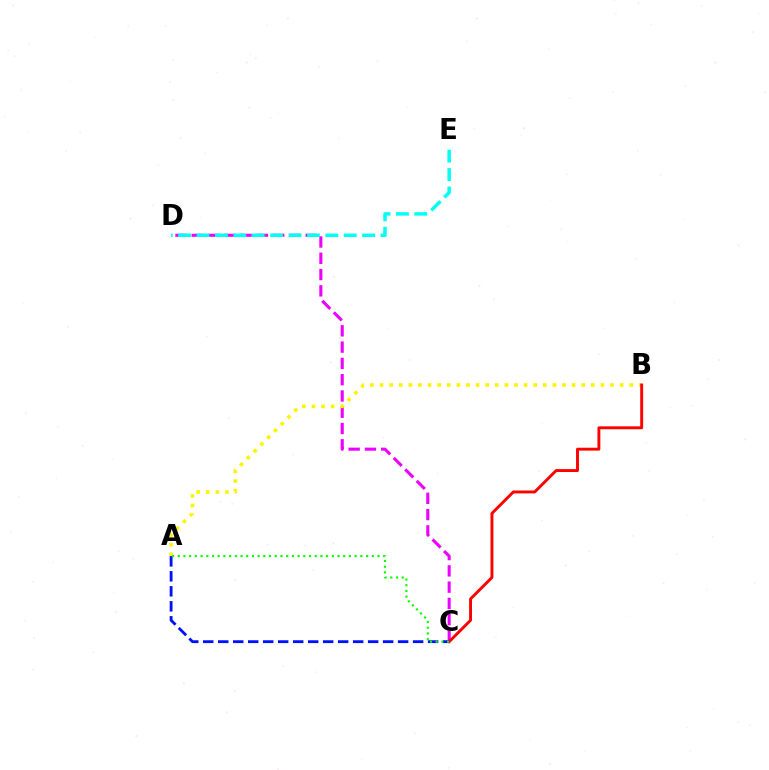{('C', 'D'): [{'color': '#ee00ff', 'line_style': 'dashed', 'thickness': 2.21}], ('A', 'B'): [{'color': '#fcf500', 'line_style': 'dotted', 'thickness': 2.61}], ('B', 'C'): [{'color': '#ff0000', 'line_style': 'solid', 'thickness': 2.09}], ('A', 'C'): [{'color': '#0010ff', 'line_style': 'dashed', 'thickness': 2.04}, {'color': '#08ff00', 'line_style': 'dotted', 'thickness': 1.55}], ('D', 'E'): [{'color': '#00fff6', 'line_style': 'dashed', 'thickness': 2.5}]}